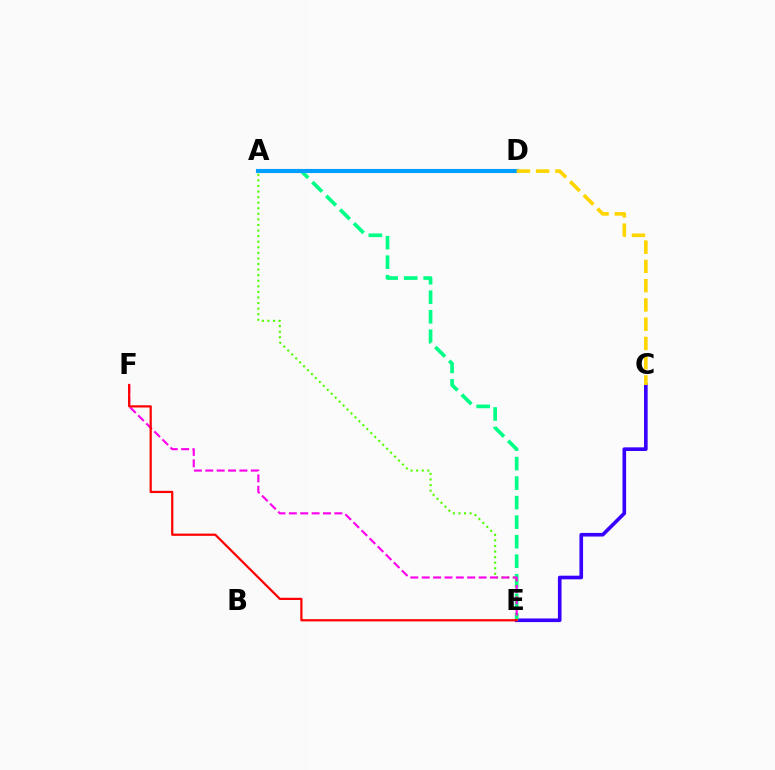{('C', 'E'): [{'color': '#3700ff', 'line_style': 'solid', 'thickness': 2.62}], ('A', 'E'): [{'color': '#00ff86', 'line_style': 'dashed', 'thickness': 2.65}, {'color': '#4fff00', 'line_style': 'dotted', 'thickness': 1.51}], ('A', 'D'): [{'color': '#009eff', 'line_style': 'solid', 'thickness': 2.97}], ('E', 'F'): [{'color': '#ff00ed', 'line_style': 'dashed', 'thickness': 1.55}, {'color': '#ff0000', 'line_style': 'solid', 'thickness': 1.6}], ('C', 'D'): [{'color': '#ffd500', 'line_style': 'dashed', 'thickness': 2.62}]}